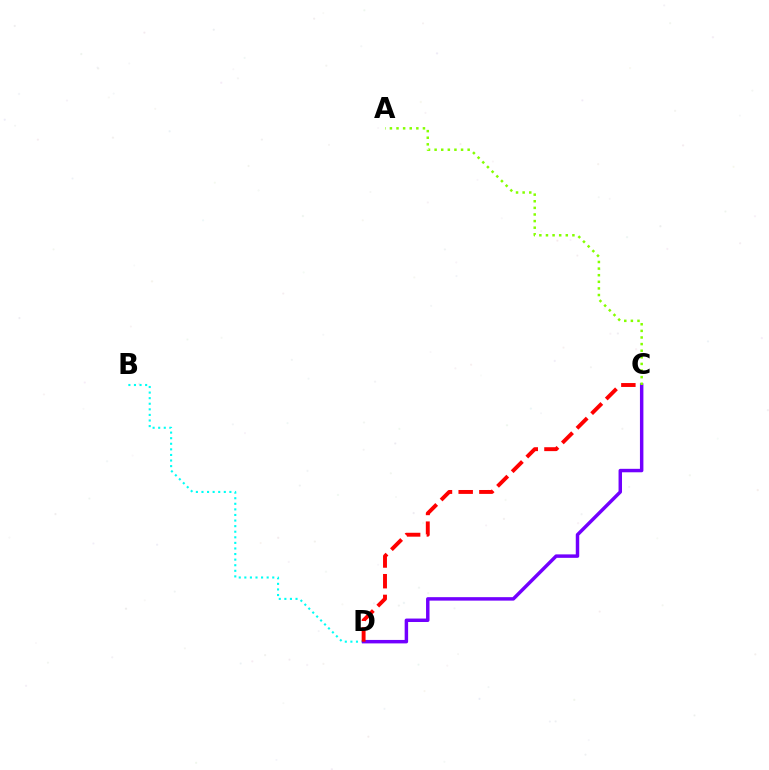{('B', 'D'): [{'color': '#00fff6', 'line_style': 'dotted', 'thickness': 1.52}], ('C', 'D'): [{'color': '#7200ff', 'line_style': 'solid', 'thickness': 2.49}, {'color': '#ff0000', 'line_style': 'dashed', 'thickness': 2.81}], ('A', 'C'): [{'color': '#84ff00', 'line_style': 'dotted', 'thickness': 1.8}]}